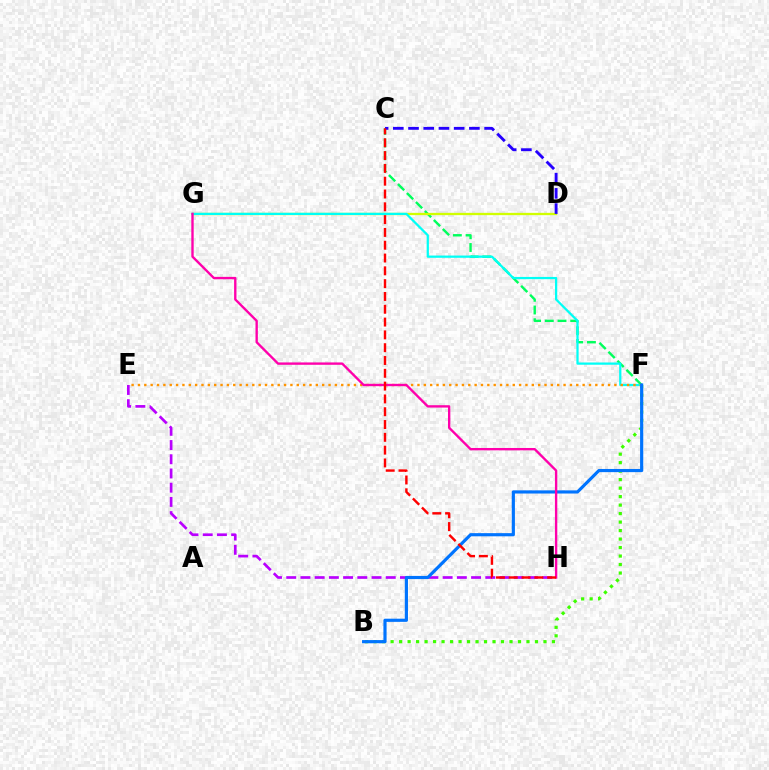{('E', 'H'): [{'color': '#b900ff', 'line_style': 'dashed', 'thickness': 1.93}], ('C', 'F'): [{'color': '#00ff5c', 'line_style': 'dashed', 'thickness': 1.73}], ('B', 'F'): [{'color': '#3dff00', 'line_style': 'dotted', 'thickness': 2.31}, {'color': '#0074ff', 'line_style': 'solid', 'thickness': 2.28}], ('D', 'G'): [{'color': '#d1ff00', 'line_style': 'solid', 'thickness': 1.66}], ('F', 'G'): [{'color': '#00fff6', 'line_style': 'solid', 'thickness': 1.62}], ('E', 'F'): [{'color': '#ff9400', 'line_style': 'dotted', 'thickness': 1.73}], ('C', 'D'): [{'color': '#2500ff', 'line_style': 'dashed', 'thickness': 2.07}], ('G', 'H'): [{'color': '#ff00ac', 'line_style': 'solid', 'thickness': 1.7}], ('C', 'H'): [{'color': '#ff0000', 'line_style': 'dashed', 'thickness': 1.74}]}